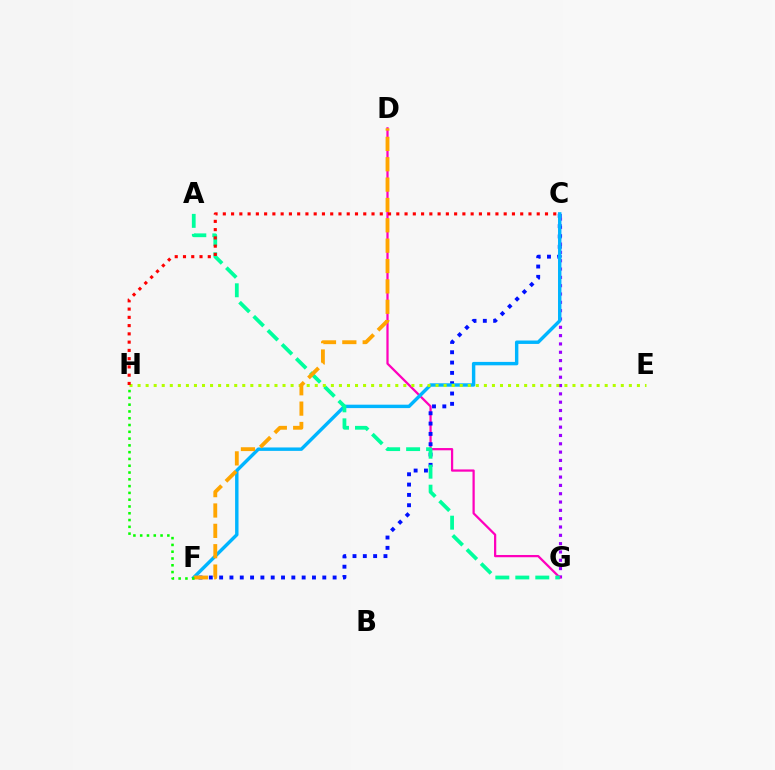{('C', 'G'): [{'color': '#9b00ff', 'line_style': 'dotted', 'thickness': 2.26}], ('D', 'G'): [{'color': '#ff00bd', 'line_style': 'solid', 'thickness': 1.62}], ('C', 'F'): [{'color': '#0010ff', 'line_style': 'dotted', 'thickness': 2.8}, {'color': '#00b5ff', 'line_style': 'solid', 'thickness': 2.46}], ('A', 'G'): [{'color': '#00ff9d', 'line_style': 'dashed', 'thickness': 2.71}], ('E', 'H'): [{'color': '#b3ff00', 'line_style': 'dotted', 'thickness': 2.19}], ('D', 'F'): [{'color': '#ffa500', 'line_style': 'dashed', 'thickness': 2.77}], ('F', 'H'): [{'color': '#08ff00', 'line_style': 'dotted', 'thickness': 1.84}], ('C', 'H'): [{'color': '#ff0000', 'line_style': 'dotted', 'thickness': 2.24}]}